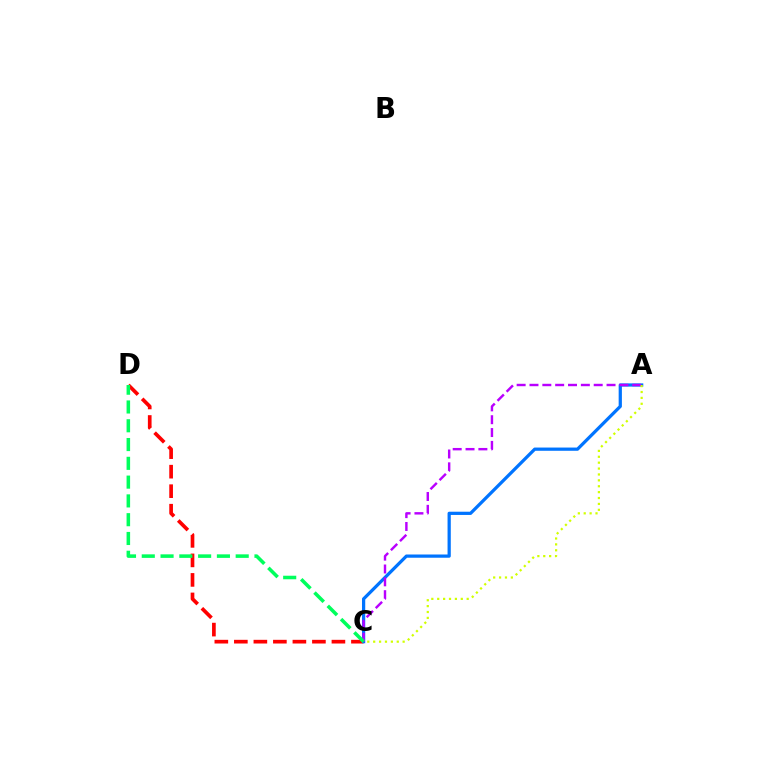{('C', 'D'): [{'color': '#ff0000', 'line_style': 'dashed', 'thickness': 2.65}, {'color': '#00ff5c', 'line_style': 'dashed', 'thickness': 2.55}], ('A', 'C'): [{'color': '#0074ff', 'line_style': 'solid', 'thickness': 2.33}, {'color': '#b900ff', 'line_style': 'dashed', 'thickness': 1.74}, {'color': '#d1ff00', 'line_style': 'dotted', 'thickness': 1.6}]}